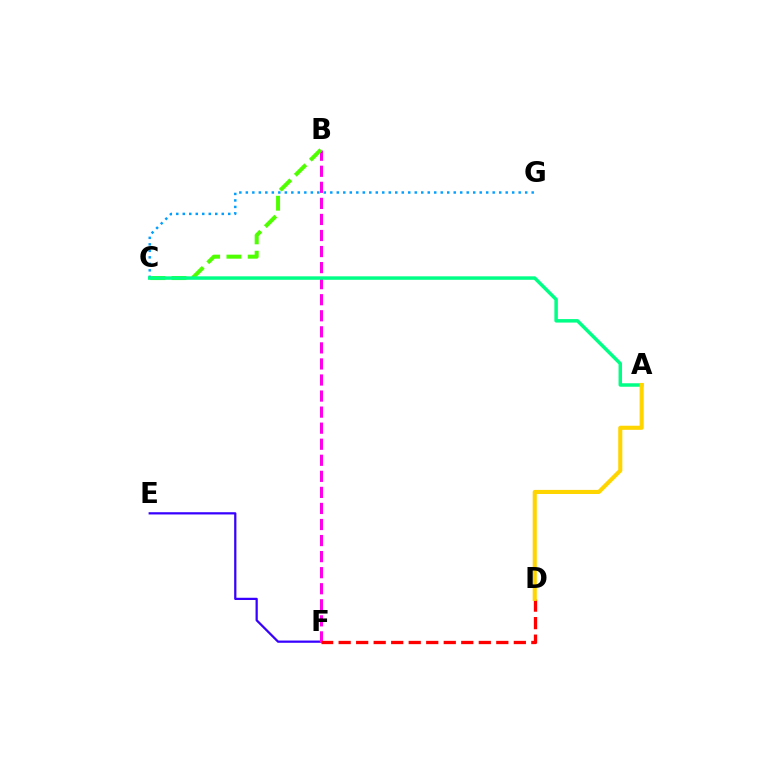{('E', 'F'): [{'color': '#3700ff', 'line_style': 'solid', 'thickness': 1.61}], ('B', 'F'): [{'color': '#ff00ed', 'line_style': 'dashed', 'thickness': 2.18}], ('B', 'C'): [{'color': '#4fff00', 'line_style': 'dashed', 'thickness': 2.89}], ('C', 'G'): [{'color': '#009eff', 'line_style': 'dotted', 'thickness': 1.77}], ('A', 'C'): [{'color': '#00ff86', 'line_style': 'solid', 'thickness': 2.5}], ('D', 'F'): [{'color': '#ff0000', 'line_style': 'dashed', 'thickness': 2.38}], ('A', 'D'): [{'color': '#ffd500', 'line_style': 'solid', 'thickness': 2.95}]}